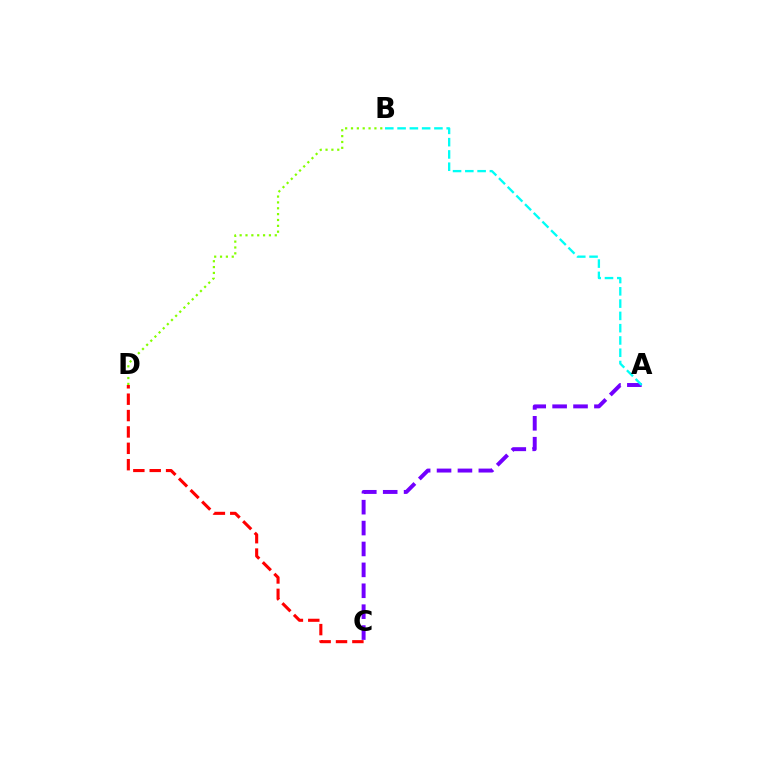{('A', 'C'): [{'color': '#7200ff', 'line_style': 'dashed', 'thickness': 2.84}], ('C', 'D'): [{'color': '#ff0000', 'line_style': 'dashed', 'thickness': 2.22}], ('A', 'B'): [{'color': '#00fff6', 'line_style': 'dashed', 'thickness': 1.67}], ('B', 'D'): [{'color': '#84ff00', 'line_style': 'dotted', 'thickness': 1.59}]}